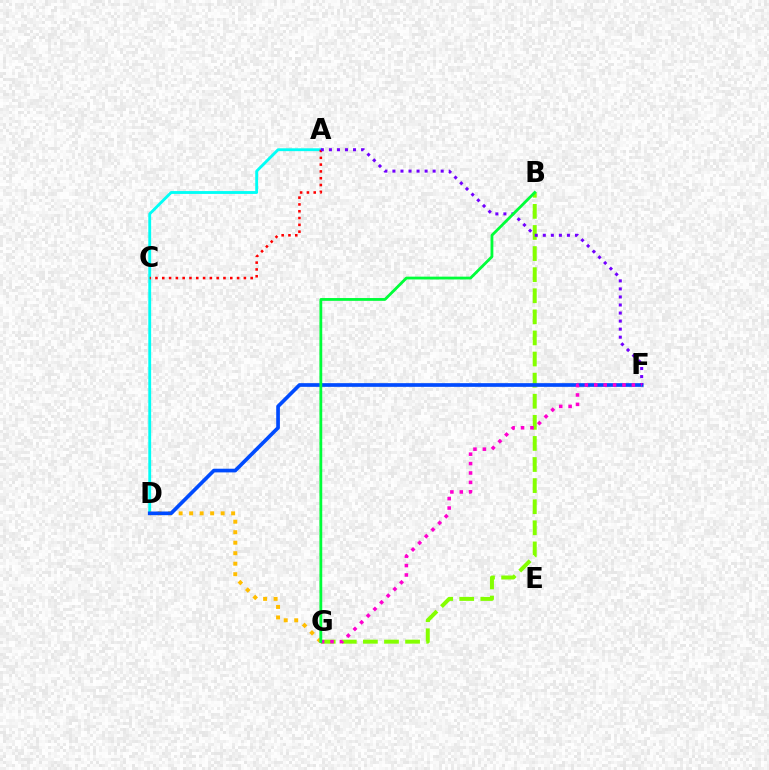{('B', 'G'): [{'color': '#84ff00', 'line_style': 'dashed', 'thickness': 2.87}, {'color': '#00ff39', 'line_style': 'solid', 'thickness': 2.02}], ('A', 'D'): [{'color': '#00fff6', 'line_style': 'solid', 'thickness': 2.05}], ('D', 'G'): [{'color': '#ffbd00', 'line_style': 'dotted', 'thickness': 2.85}], ('D', 'F'): [{'color': '#004bff', 'line_style': 'solid', 'thickness': 2.65}], ('A', 'C'): [{'color': '#ff0000', 'line_style': 'dotted', 'thickness': 1.85}], ('A', 'F'): [{'color': '#7200ff', 'line_style': 'dotted', 'thickness': 2.19}], ('F', 'G'): [{'color': '#ff00cf', 'line_style': 'dotted', 'thickness': 2.56}]}